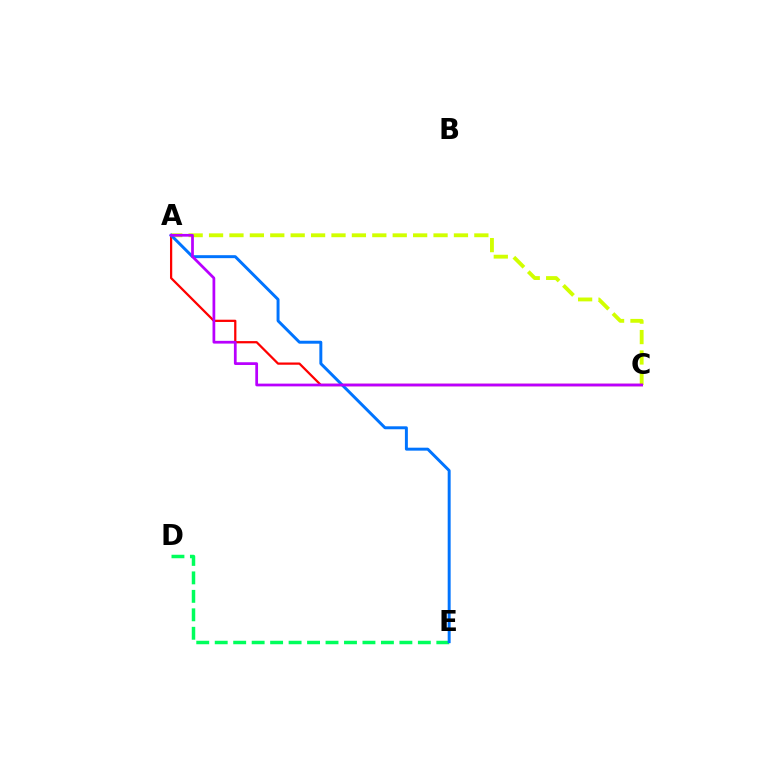{('A', 'C'): [{'color': '#d1ff00', 'line_style': 'dashed', 'thickness': 2.77}, {'color': '#ff0000', 'line_style': 'solid', 'thickness': 1.62}, {'color': '#b900ff', 'line_style': 'solid', 'thickness': 1.97}], ('D', 'E'): [{'color': '#00ff5c', 'line_style': 'dashed', 'thickness': 2.51}], ('A', 'E'): [{'color': '#0074ff', 'line_style': 'solid', 'thickness': 2.13}]}